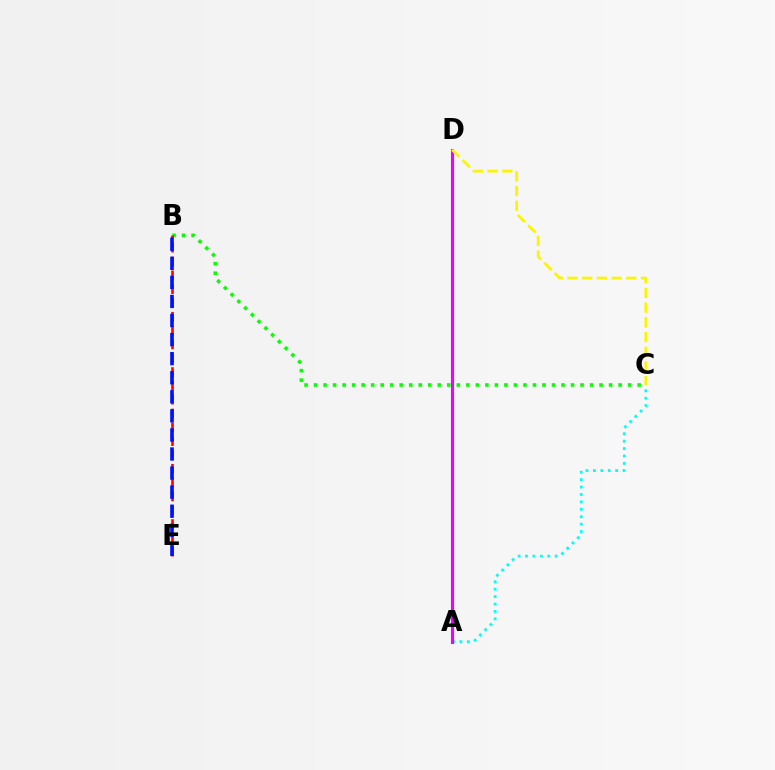{('A', 'C'): [{'color': '#00fff6', 'line_style': 'dotted', 'thickness': 2.01}], ('A', 'D'): [{'color': '#ee00ff', 'line_style': 'solid', 'thickness': 2.23}], ('B', 'C'): [{'color': '#08ff00', 'line_style': 'dotted', 'thickness': 2.59}], ('B', 'E'): [{'color': '#ff0000', 'line_style': 'dashed', 'thickness': 1.88}, {'color': '#0010ff', 'line_style': 'dashed', 'thickness': 2.59}], ('C', 'D'): [{'color': '#fcf500', 'line_style': 'dashed', 'thickness': 2.0}]}